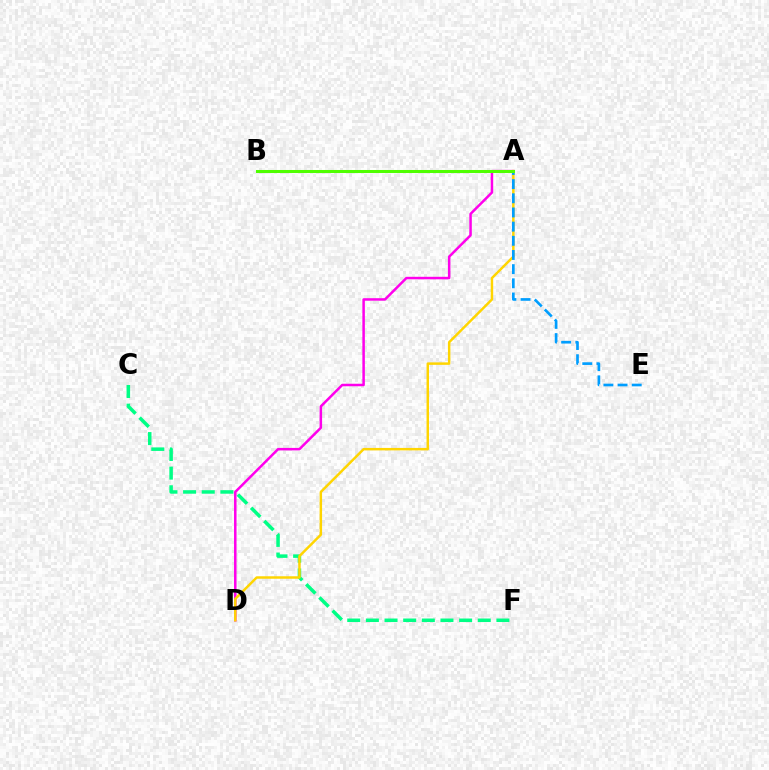{('A', 'B'): [{'color': '#ff0000', 'line_style': 'dashed', 'thickness': 1.91}, {'color': '#3700ff', 'line_style': 'solid', 'thickness': 2.14}, {'color': '#4fff00', 'line_style': 'solid', 'thickness': 2.19}], ('A', 'D'): [{'color': '#ff00ed', 'line_style': 'solid', 'thickness': 1.81}, {'color': '#ffd500', 'line_style': 'solid', 'thickness': 1.78}], ('C', 'F'): [{'color': '#00ff86', 'line_style': 'dashed', 'thickness': 2.53}], ('A', 'E'): [{'color': '#009eff', 'line_style': 'dashed', 'thickness': 1.92}]}